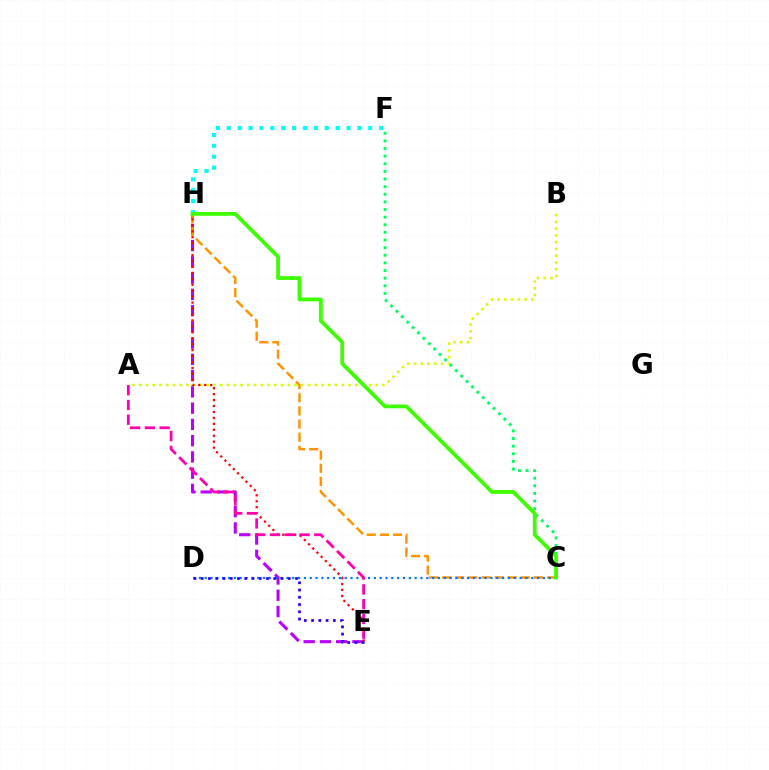{('E', 'H'): [{'color': '#b900ff', 'line_style': 'dashed', 'thickness': 2.21}, {'color': '#ff0000', 'line_style': 'dotted', 'thickness': 1.61}], ('A', 'B'): [{'color': '#d1ff00', 'line_style': 'dotted', 'thickness': 1.84}], ('F', 'H'): [{'color': '#00fff6', 'line_style': 'dotted', 'thickness': 2.96}], ('C', 'H'): [{'color': '#ff9400', 'line_style': 'dashed', 'thickness': 1.78}, {'color': '#3dff00', 'line_style': 'solid', 'thickness': 2.74}], ('C', 'F'): [{'color': '#00ff5c', 'line_style': 'dotted', 'thickness': 2.07}], ('C', 'D'): [{'color': '#0074ff', 'line_style': 'dotted', 'thickness': 1.58}], ('A', 'E'): [{'color': '#ff00ac', 'line_style': 'dashed', 'thickness': 2.01}], ('D', 'E'): [{'color': '#2500ff', 'line_style': 'dotted', 'thickness': 1.97}]}